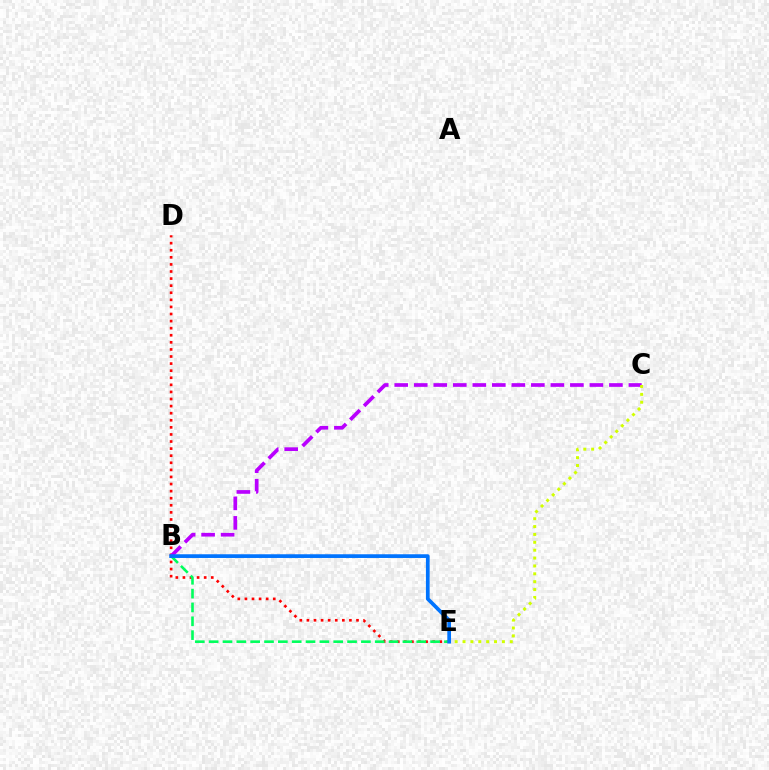{('D', 'E'): [{'color': '#ff0000', 'line_style': 'dotted', 'thickness': 1.92}], ('B', 'C'): [{'color': '#b900ff', 'line_style': 'dashed', 'thickness': 2.65}], ('B', 'E'): [{'color': '#00ff5c', 'line_style': 'dashed', 'thickness': 1.88}, {'color': '#0074ff', 'line_style': 'solid', 'thickness': 2.68}], ('C', 'E'): [{'color': '#d1ff00', 'line_style': 'dotted', 'thickness': 2.14}]}